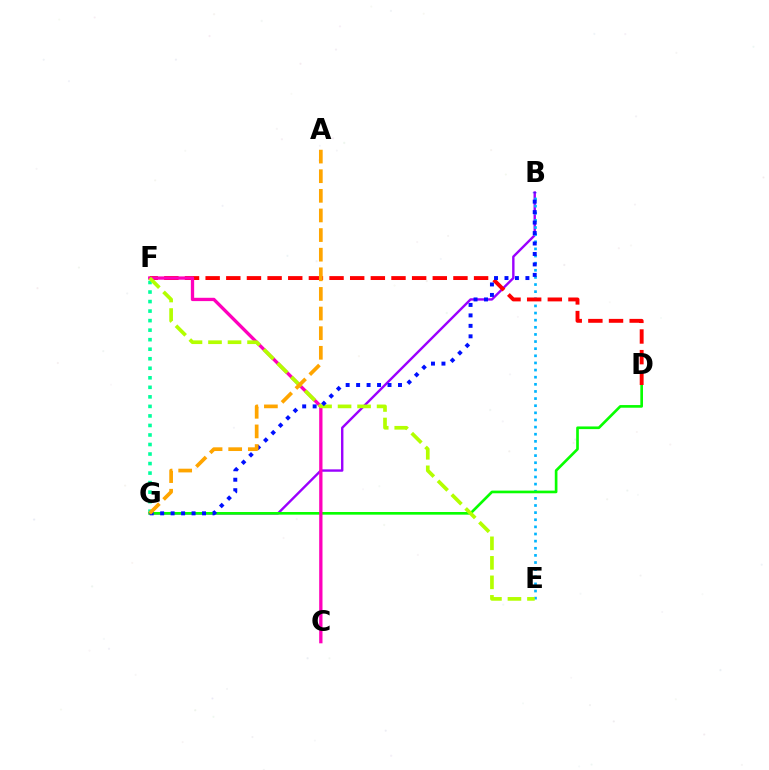{('F', 'G'): [{'color': '#00ff9d', 'line_style': 'dotted', 'thickness': 2.59}], ('B', 'G'): [{'color': '#9b00ff', 'line_style': 'solid', 'thickness': 1.72}, {'color': '#0010ff', 'line_style': 'dotted', 'thickness': 2.84}], ('B', 'E'): [{'color': '#00b5ff', 'line_style': 'dotted', 'thickness': 1.94}], ('D', 'G'): [{'color': '#08ff00', 'line_style': 'solid', 'thickness': 1.92}], ('D', 'F'): [{'color': '#ff0000', 'line_style': 'dashed', 'thickness': 2.81}], ('C', 'F'): [{'color': '#ff00bd', 'line_style': 'solid', 'thickness': 2.38}], ('E', 'F'): [{'color': '#b3ff00', 'line_style': 'dashed', 'thickness': 2.65}], ('A', 'G'): [{'color': '#ffa500', 'line_style': 'dashed', 'thickness': 2.67}]}